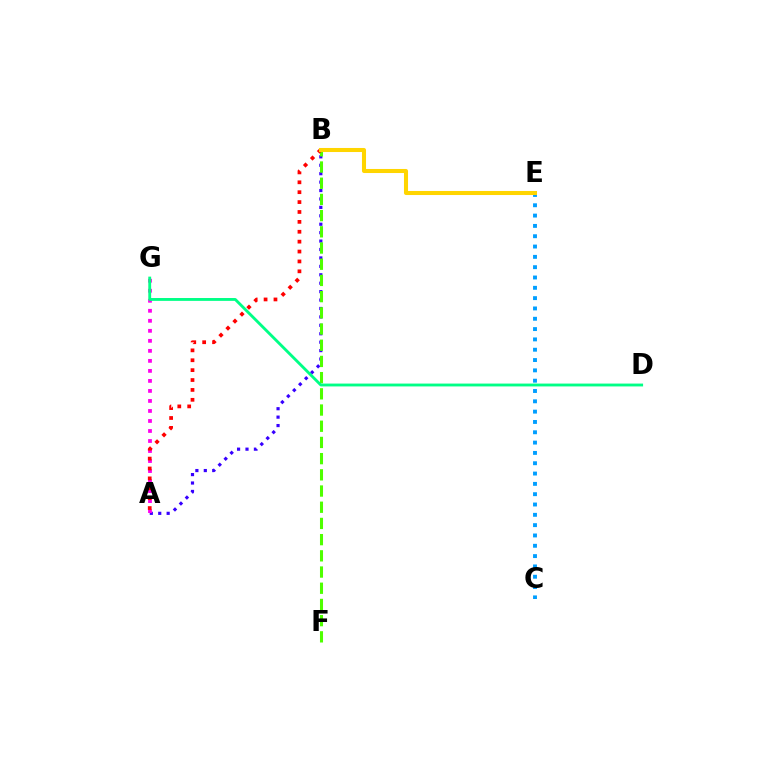{('A', 'B'): [{'color': '#3700ff', 'line_style': 'dotted', 'thickness': 2.29}, {'color': '#ff0000', 'line_style': 'dotted', 'thickness': 2.69}], ('C', 'E'): [{'color': '#009eff', 'line_style': 'dotted', 'thickness': 2.8}], ('A', 'G'): [{'color': '#ff00ed', 'line_style': 'dotted', 'thickness': 2.72}], ('B', 'F'): [{'color': '#4fff00', 'line_style': 'dashed', 'thickness': 2.2}], ('B', 'E'): [{'color': '#ffd500', 'line_style': 'solid', 'thickness': 2.92}], ('D', 'G'): [{'color': '#00ff86', 'line_style': 'solid', 'thickness': 2.05}]}